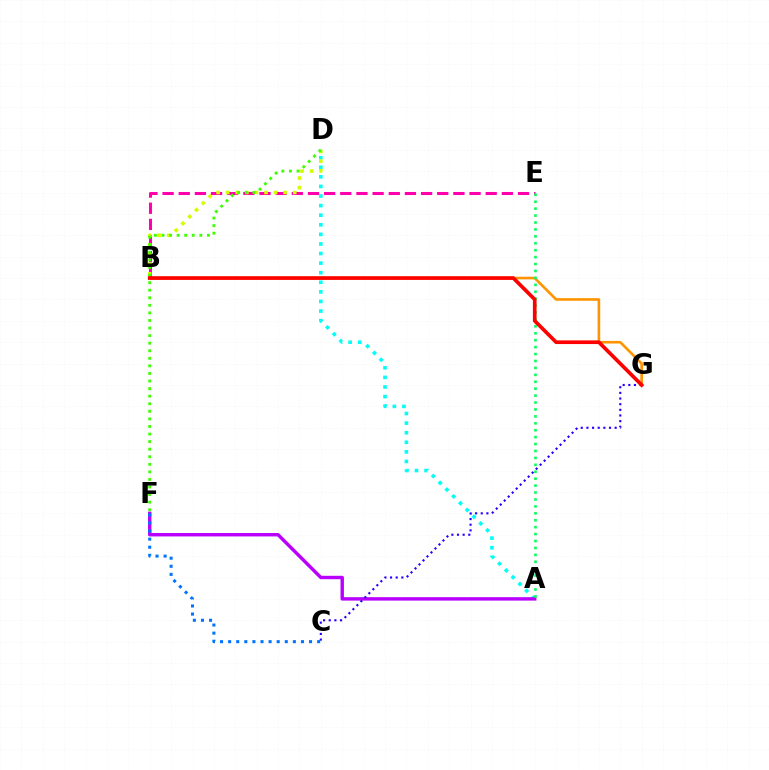{('A', 'D'): [{'color': '#00fff6', 'line_style': 'dotted', 'thickness': 2.6}], ('B', 'E'): [{'color': '#ff00ac', 'line_style': 'dashed', 'thickness': 2.19}], ('B', 'D'): [{'color': '#d1ff00', 'line_style': 'dotted', 'thickness': 2.6}], ('B', 'G'): [{'color': '#ff9400', 'line_style': 'solid', 'thickness': 1.89}, {'color': '#ff0000', 'line_style': 'solid', 'thickness': 2.65}], ('A', 'F'): [{'color': '#b900ff', 'line_style': 'solid', 'thickness': 2.46}], ('A', 'E'): [{'color': '#00ff5c', 'line_style': 'dotted', 'thickness': 1.88}], ('C', 'F'): [{'color': '#0074ff', 'line_style': 'dotted', 'thickness': 2.2}], ('D', 'F'): [{'color': '#3dff00', 'line_style': 'dotted', 'thickness': 2.06}], ('C', 'G'): [{'color': '#2500ff', 'line_style': 'dotted', 'thickness': 1.53}]}